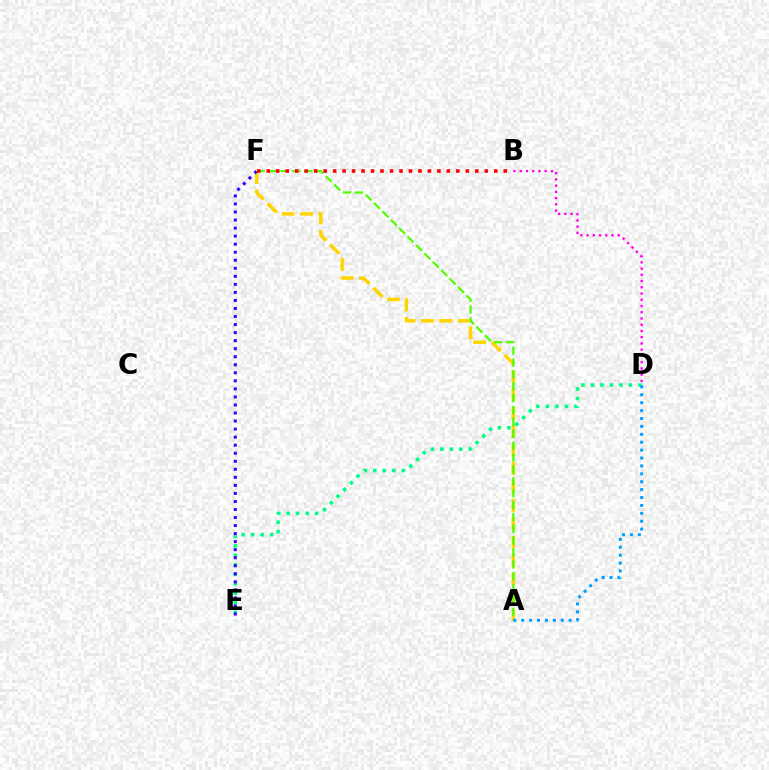{('D', 'E'): [{'color': '#00ff86', 'line_style': 'dotted', 'thickness': 2.58}], ('B', 'D'): [{'color': '#ff00ed', 'line_style': 'dotted', 'thickness': 1.69}], ('A', 'F'): [{'color': '#ffd500', 'line_style': 'dashed', 'thickness': 2.5}, {'color': '#4fff00', 'line_style': 'dashed', 'thickness': 1.61}], ('E', 'F'): [{'color': '#3700ff', 'line_style': 'dotted', 'thickness': 2.18}], ('A', 'D'): [{'color': '#009eff', 'line_style': 'dotted', 'thickness': 2.15}], ('B', 'F'): [{'color': '#ff0000', 'line_style': 'dotted', 'thickness': 2.58}]}